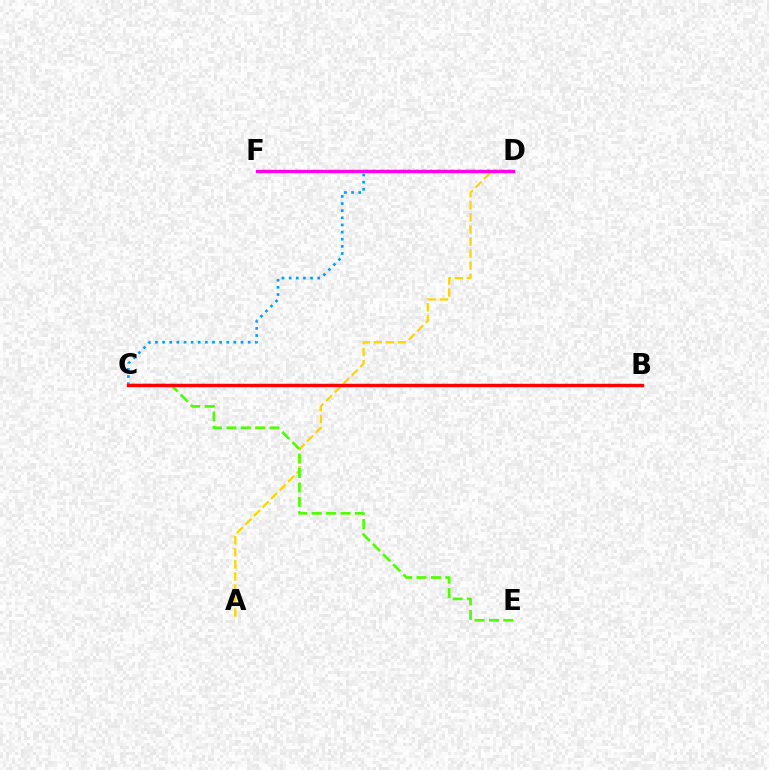{('A', 'D'): [{'color': '#ffd500', 'line_style': 'dashed', 'thickness': 1.64}], ('C', 'D'): [{'color': '#009eff', 'line_style': 'dotted', 'thickness': 1.94}], ('C', 'E'): [{'color': '#4fff00', 'line_style': 'dashed', 'thickness': 1.96}], ('D', 'F'): [{'color': '#3700ff', 'line_style': 'dashed', 'thickness': 2.17}, {'color': '#00ff86', 'line_style': 'dashed', 'thickness': 2.35}, {'color': '#ff00ed', 'line_style': 'solid', 'thickness': 2.36}], ('B', 'C'): [{'color': '#ff0000', 'line_style': 'solid', 'thickness': 2.47}]}